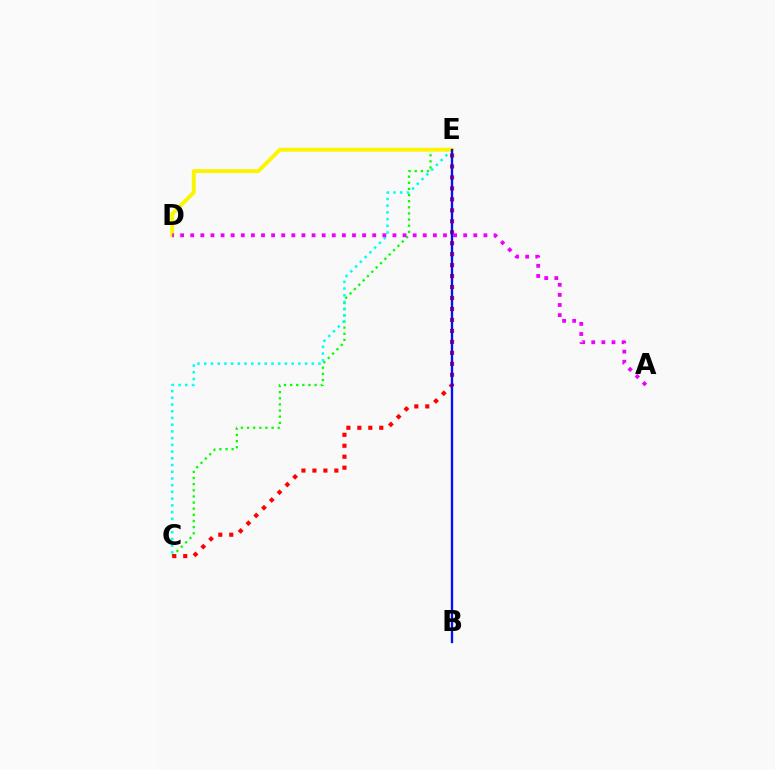{('C', 'E'): [{'color': '#08ff00', 'line_style': 'dotted', 'thickness': 1.67}, {'color': '#ff0000', 'line_style': 'dotted', 'thickness': 2.98}, {'color': '#00fff6', 'line_style': 'dotted', 'thickness': 1.83}], ('D', 'E'): [{'color': '#fcf500', 'line_style': 'solid', 'thickness': 2.8}], ('A', 'D'): [{'color': '#ee00ff', 'line_style': 'dotted', 'thickness': 2.75}], ('B', 'E'): [{'color': '#0010ff', 'line_style': 'solid', 'thickness': 1.68}]}